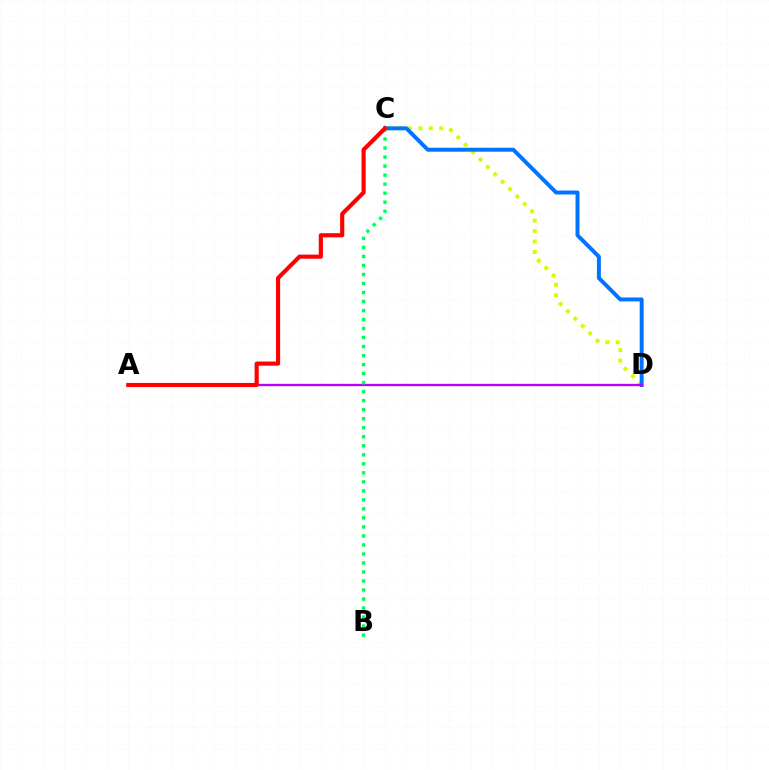{('C', 'D'): [{'color': '#d1ff00', 'line_style': 'dotted', 'thickness': 2.84}, {'color': '#0074ff', 'line_style': 'solid', 'thickness': 2.85}], ('A', 'D'): [{'color': '#b900ff', 'line_style': 'solid', 'thickness': 1.67}], ('B', 'C'): [{'color': '#00ff5c', 'line_style': 'dotted', 'thickness': 2.45}], ('A', 'C'): [{'color': '#ff0000', 'line_style': 'solid', 'thickness': 2.98}]}